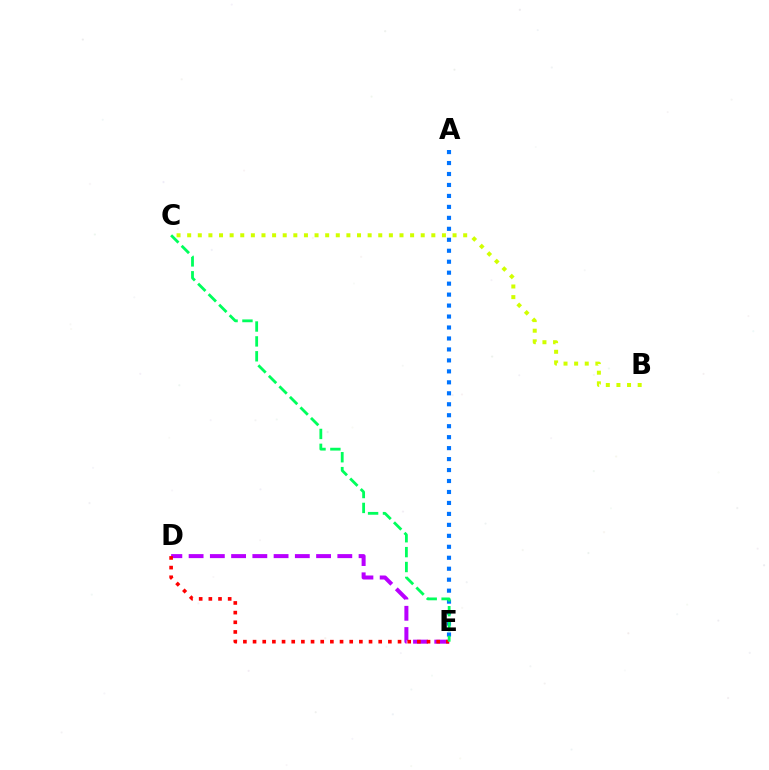{('B', 'C'): [{'color': '#d1ff00', 'line_style': 'dotted', 'thickness': 2.88}], ('D', 'E'): [{'color': '#b900ff', 'line_style': 'dashed', 'thickness': 2.89}, {'color': '#ff0000', 'line_style': 'dotted', 'thickness': 2.63}], ('A', 'E'): [{'color': '#0074ff', 'line_style': 'dotted', 'thickness': 2.98}], ('C', 'E'): [{'color': '#00ff5c', 'line_style': 'dashed', 'thickness': 2.02}]}